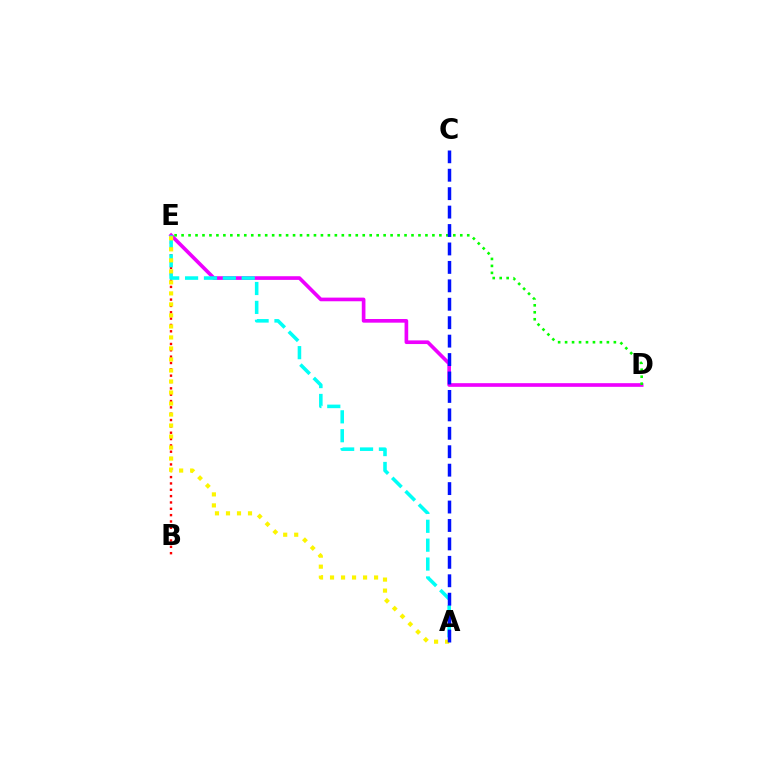{('B', 'E'): [{'color': '#ff0000', 'line_style': 'dotted', 'thickness': 1.72}], ('D', 'E'): [{'color': '#ee00ff', 'line_style': 'solid', 'thickness': 2.63}, {'color': '#08ff00', 'line_style': 'dotted', 'thickness': 1.89}], ('A', 'E'): [{'color': '#00fff6', 'line_style': 'dashed', 'thickness': 2.57}, {'color': '#fcf500', 'line_style': 'dotted', 'thickness': 2.99}], ('A', 'C'): [{'color': '#0010ff', 'line_style': 'dashed', 'thickness': 2.5}]}